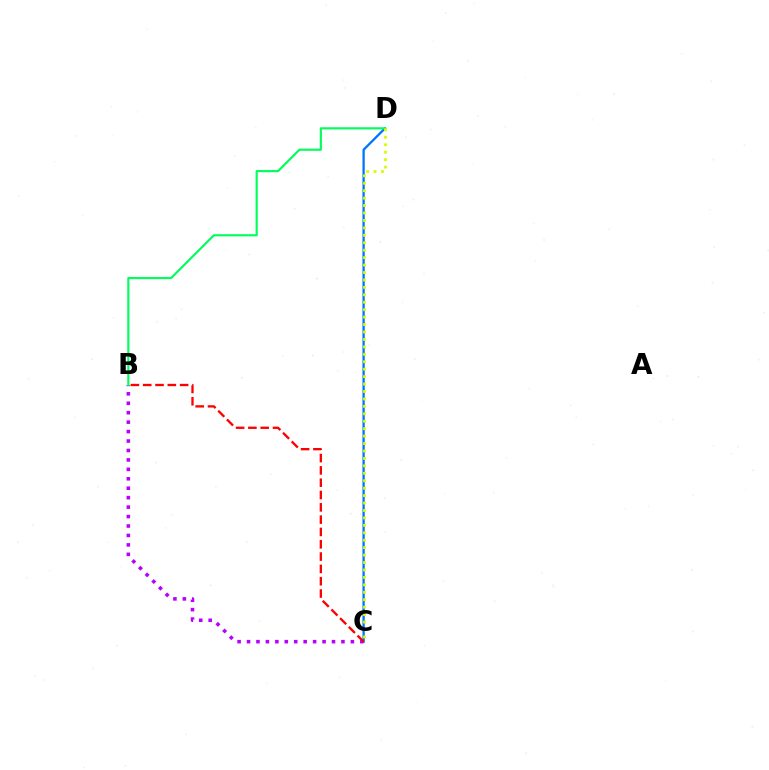{('C', 'D'): [{'color': '#0074ff', 'line_style': 'solid', 'thickness': 1.65}, {'color': '#d1ff00', 'line_style': 'dotted', 'thickness': 2.02}], ('B', 'C'): [{'color': '#b900ff', 'line_style': 'dotted', 'thickness': 2.57}, {'color': '#ff0000', 'line_style': 'dashed', 'thickness': 1.67}], ('B', 'D'): [{'color': '#00ff5c', 'line_style': 'solid', 'thickness': 1.55}]}